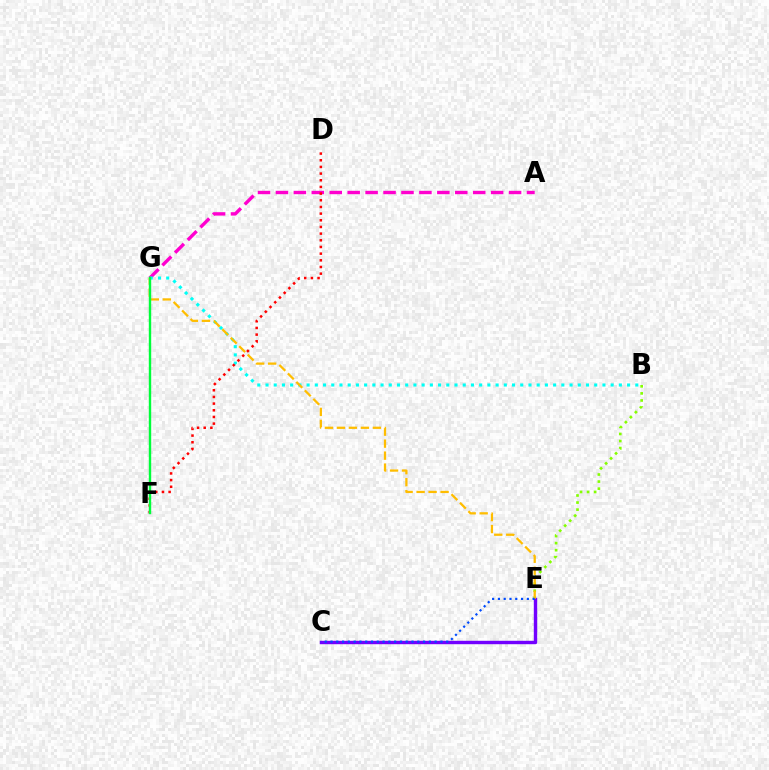{('A', 'G'): [{'color': '#ff00cf', 'line_style': 'dashed', 'thickness': 2.44}], ('B', 'E'): [{'color': '#84ff00', 'line_style': 'dotted', 'thickness': 1.92}], ('C', 'E'): [{'color': '#7200ff', 'line_style': 'solid', 'thickness': 2.45}, {'color': '#004bff', 'line_style': 'dotted', 'thickness': 1.57}], ('B', 'G'): [{'color': '#00fff6', 'line_style': 'dotted', 'thickness': 2.23}], ('E', 'G'): [{'color': '#ffbd00', 'line_style': 'dashed', 'thickness': 1.63}], ('D', 'F'): [{'color': '#ff0000', 'line_style': 'dotted', 'thickness': 1.81}], ('F', 'G'): [{'color': '#00ff39', 'line_style': 'solid', 'thickness': 1.73}]}